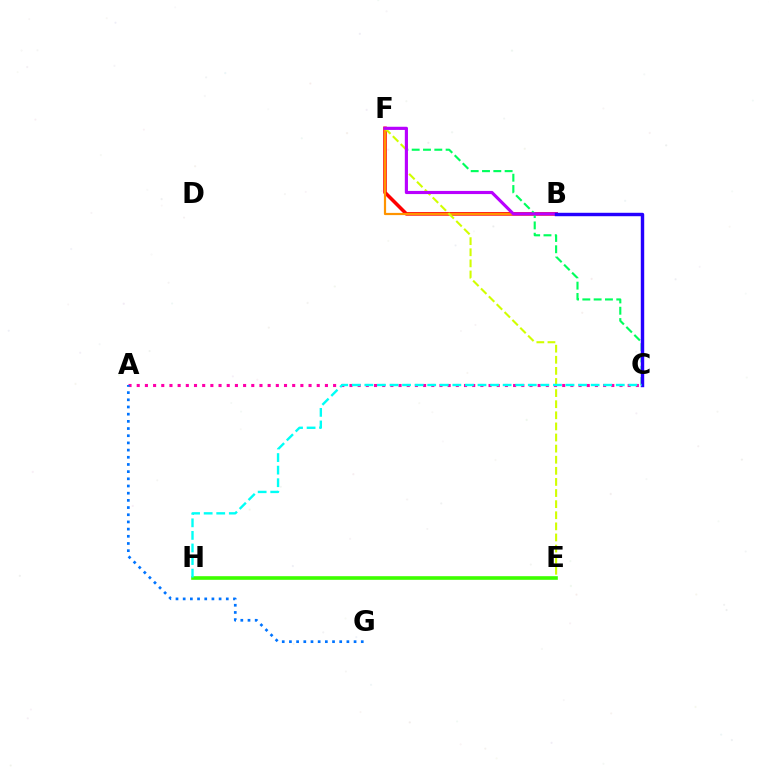{('A', 'C'): [{'color': '#ff00ac', 'line_style': 'dotted', 'thickness': 2.22}], ('B', 'F'): [{'color': '#ff0000', 'line_style': 'solid', 'thickness': 2.56}, {'color': '#ff9400', 'line_style': 'solid', 'thickness': 1.59}, {'color': '#b900ff', 'line_style': 'solid', 'thickness': 2.26}], ('C', 'F'): [{'color': '#00ff5c', 'line_style': 'dashed', 'thickness': 1.54}], ('E', 'F'): [{'color': '#d1ff00', 'line_style': 'dashed', 'thickness': 1.51}], ('A', 'G'): [{'color': '#0074ff', 'line_style': 'dotted', 'thickness': 1.95}], ('B', 'C'): [{'color': '#2500ff', 'line_style': 'solid', 'thickness': 2.47}], ('E', 'H'): [{'color': '#3dff00', 'line_style': 'solid', 'thickness': 2.61}], ('C', 'H'): [{'color': '#00fff6', 'line_style': 'dashed', 'thickness': 1.71}]}